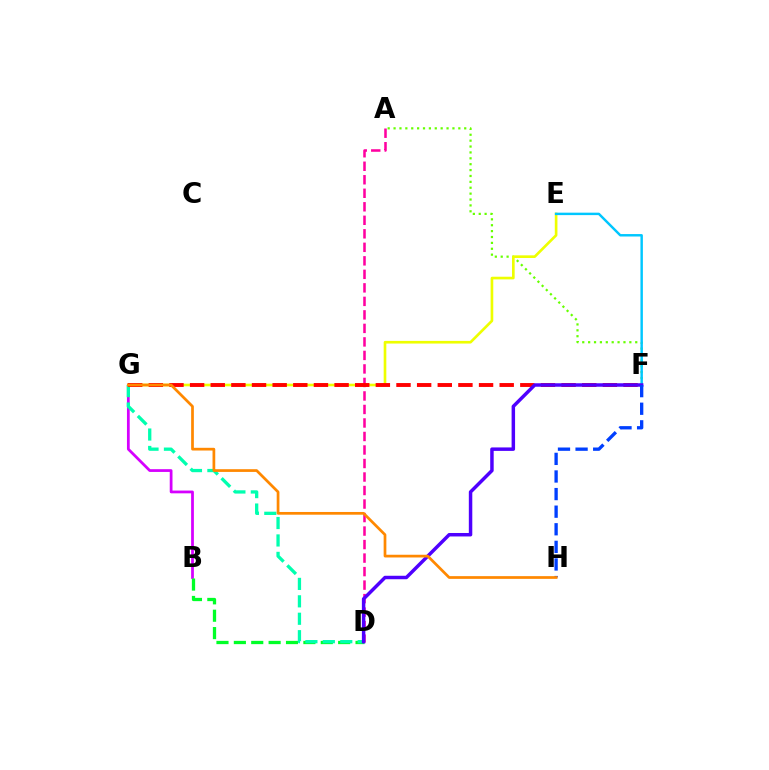{('B', 'G'): [{'color': '#d600ff', 'line_style': 'solid', 'thickness': 1.99}], ('A', 'D'): [{'color': '#ff00a0', 'line_style': 'dashed', 'thickness': 1.84}], ('A', 'F'): [{'color': '#66ff00', 'line_style': 'dotted', 'thickness': 1.6}], ('E', 'G'): [{'color': '#eeff00', 'line_style': 'solid', 'thickness': 1.91}], ('B', 'D'): [{'color': '#00ff27', 'line_style': 'dashed', 'thickness': 2.36}], ('D', 'G'): [{'color': '#00ffaf', 'line_style': 'dashed', 'thickness': 2.37}], ('E', 'F'): [{'color': '#00c7ff', 'line_style': 'solid', 'thickness': 1.76}], ('F', 'G'): [{'color': '#ff0000', 'line_style': 'dashed', 'thickness': 2.8}], ('D', 'F'): [{'color': '#4f00ff', 'line_style': 'solid', 'thickness': 2.5}], ('F', 'H'): [{'color': '#003fff', 'line_style': 'dashed', 'thickness': 2.39}], ('G', 'H'): [{'color': '#ff8800', 'line_style': 'solid', 'thickness': 1.96}]}